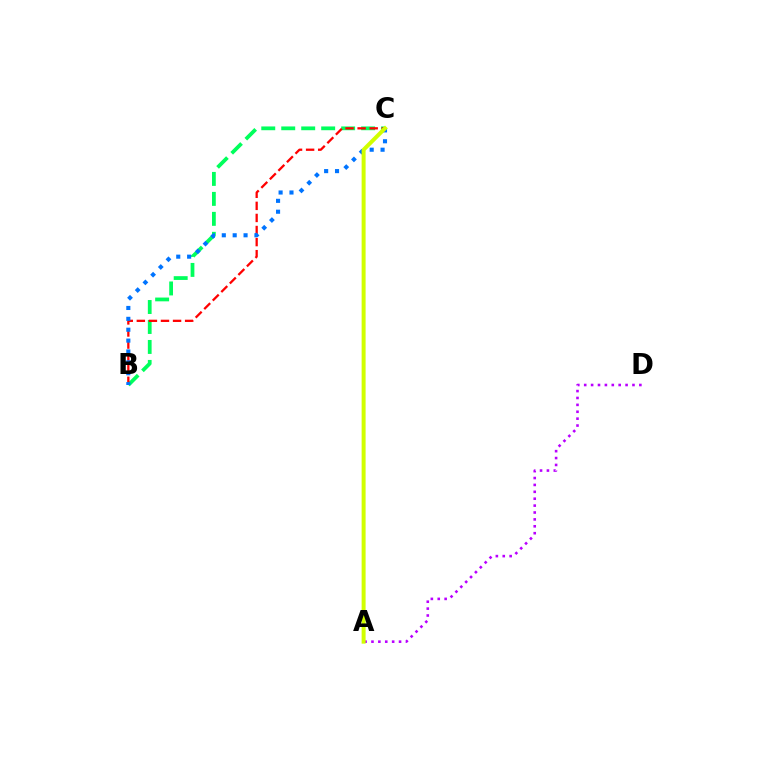{('B', 'C'): [{'color': '#00ff5c', 'line_style': 'dashed', 'thickness': 2.71}, {'color': '#ff0000', 'line_style': 'dashed', 'thickness': 1.64}, {'color': '#0074ff', 'line_style': 'dotted', 'thickness': 2.96}], ('A', 'D'): [{'color': '#b900ff', 'line_style': 'dotted', 'thickness': 1.87}], ('A', 'C'): [{'color': '#d1ff00', 'line_style': 'solid', 'thickness': 2.87}]}